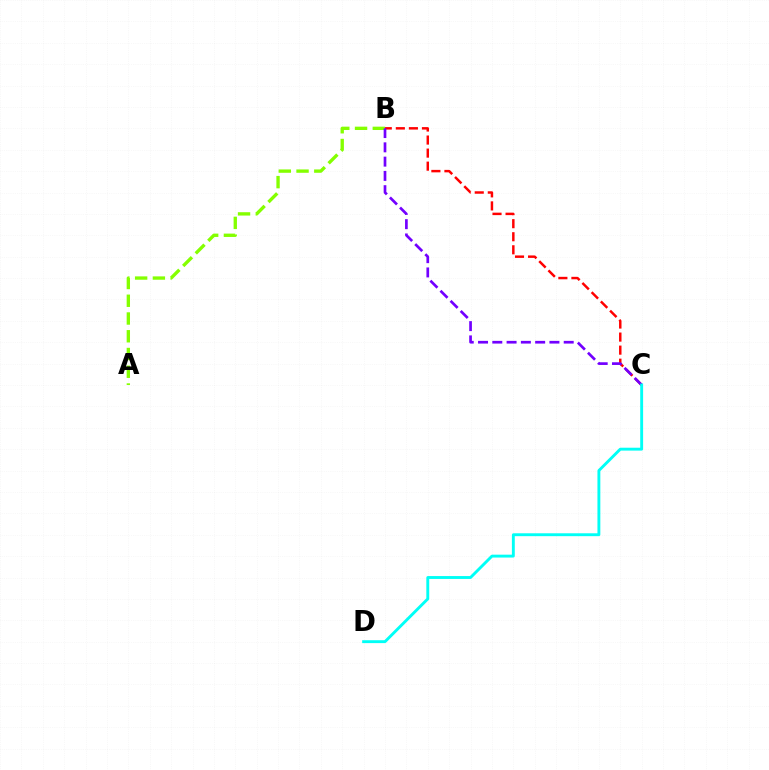{('B', 'C'): [{'color': '#ff0000', 'line_style': 'dashed', 'thickness': 1.77}, {'color': '#7200ff', 'line_style': 'dashed', 'thickness': 1.94}], ('A', 'B'): [{'color': '#84ff00', 'line_style': 'dashed', 'thickness': 2.41}], ('C', 'D'): [{'color': '#00fff6', 'line_style': 'solid', 'thickness': 2.08}]}